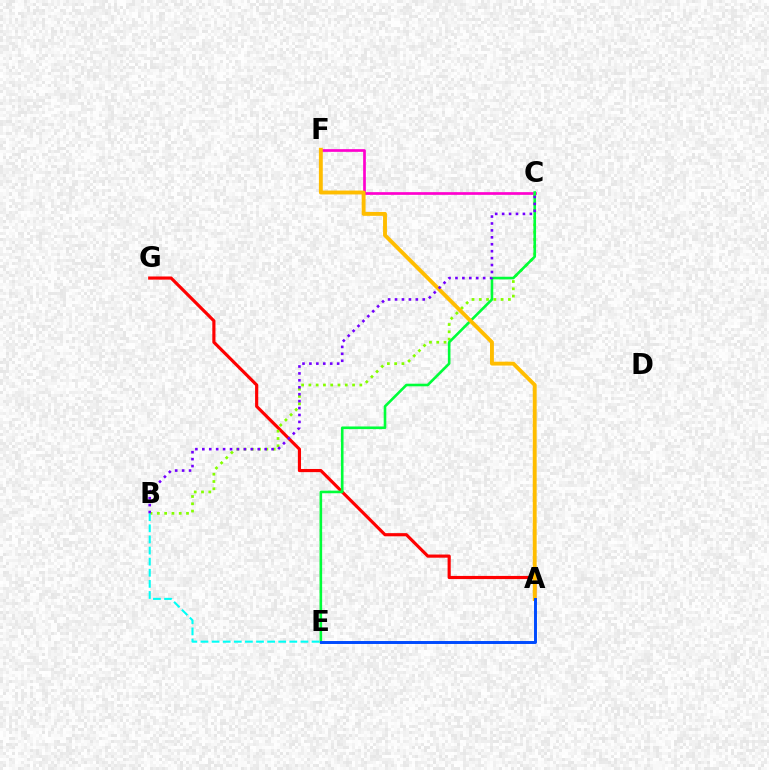{('C', 'F'): [{'color': '#ff00cf', 'line_style': 'solid', 'thickness': 1.94}], ('A', 'G'): [{'color': '#ff0000', 'line_style': 'solid', 'thickness': 2.27}], ('B', 'C'): [{'color': '#84ff00', 'line_style': 'dotted', 'thickness': 1.98}, {'color': '#7200ff', 'line_style': 'dotted', 'thickness': 1.88}], ('C', 'E'): [{'color': '#00ff39', 'line_style': 'solid', 'thickness': 1.88}], ('A', 'F'): [{'color': '#ffbd00', 'line_style': 'solid', 'thickness': 2.8}], ('A', 'E'): [{'color': '#004bff', 'line_style': 'solid', 'thickness': 2.13}], ('B', 'E'): [{'color': '#00fff6', 'line_style': 'dashed', 'thickness': 1.51}]}